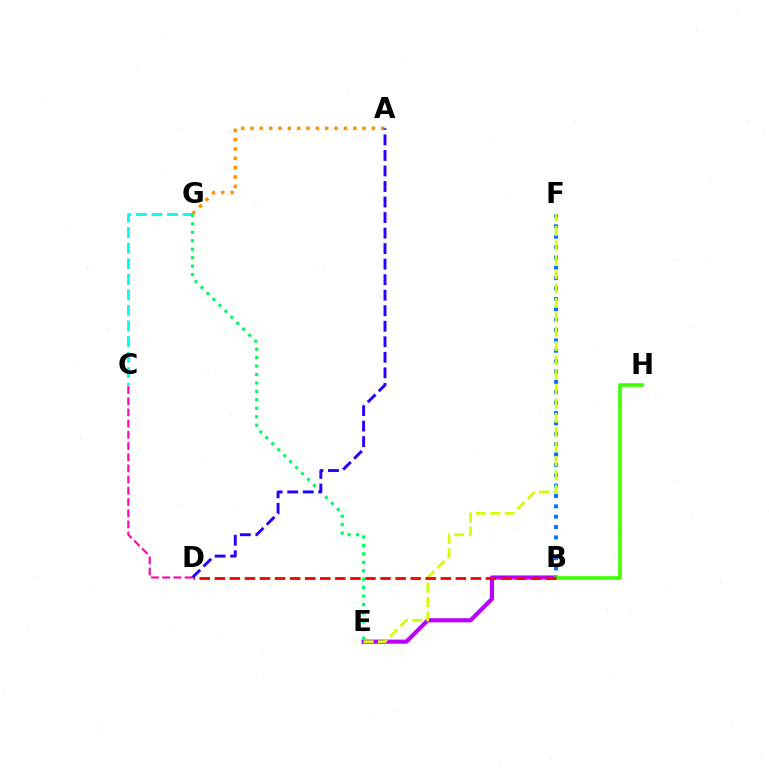{('B', 'F'): [{'color': '#0074ff', 'line_style': 'dotted', 'thickness': 2.82}], ('A', 'G'): [{'color': '#ff9400', 'line_style': 'dotted', 'thickness': 2.54}], ('B', 'E'): [{'color': '#b900ff', 'line_style': 'solid', 'thickness': 2.99}], ('C', 'G'): [{'color': '#00fff6', 'line_style': 'dashed', 'thickness': 2.11}], ('B', 'H'): [{'color': '#3dff00', 'line_style': 'solid', 'thickness': 2.61}], ('E', 'F'): [{'color': '#d1ff00', 'line_style': 'dashed', 'thickness': 1.95}], ('C', 'D'): [{'color': '#ff00ac', 'line_style': 'dashed', 'thickness': 1.52}], ('B', 'D'): [{'color': '#ff0000', 'line_style': 'dashed', 'thickness': 2.05}], ('E', 'G'): [{'color': '#00ff5c', 'line_style': 'dotted', 'thickness': 2.29}], ('A', 'D'): [{'color': '#2500ff', 'line_style': 'dashed', 'thickness': 2.11}]}